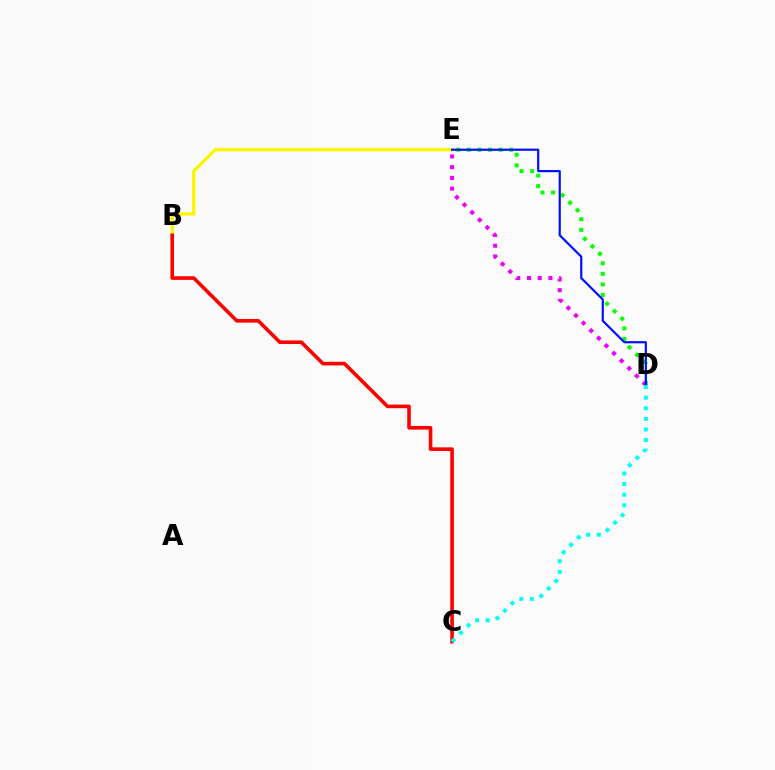{('B', 'E'): [{'color': '#fcf500', 'line_style': 'solid', 'thickness': 2.36}], ('D', 'E'): [{'color': '#08ff00', 'line_style': 'dotted', 'thickness': 2.88}, {'color': '#ee00ff', 'line_style': 'dotted', 'thickness': 2.91}, {'color': '#0010ff', 'line_style': 'solid', 'thickness': 1.58}], ('B', 'C'): [{'color': '#ff0000', 'line_style': 'solid', 'thickness': 2.6}], ('C', 'D'): [{'color': '#00fff6', 'line_style': 'dotted', 'thickness': 2.88}]}